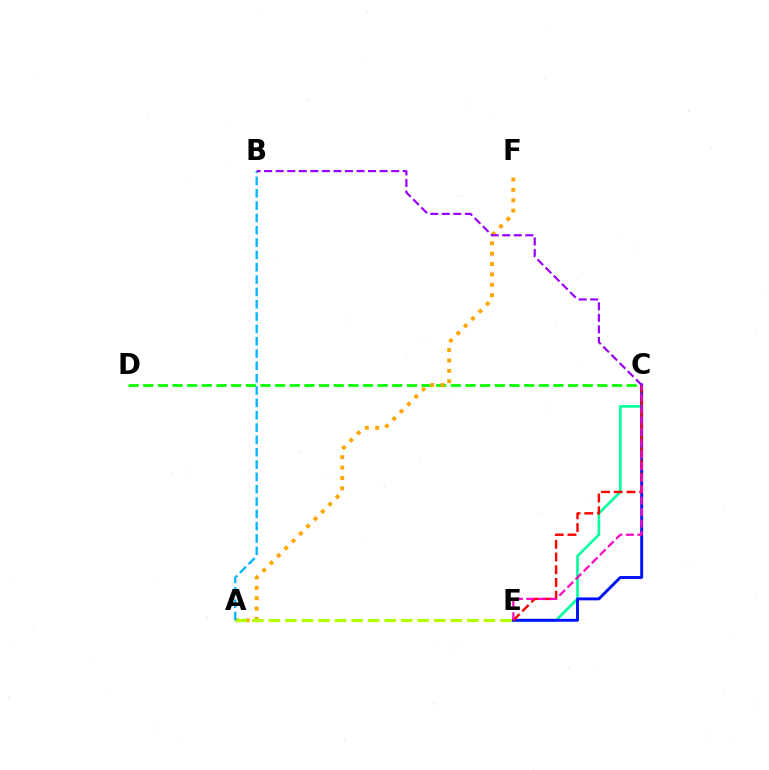{('C', 'E'): [{'color': '#00ff9d', 'line_style': 'solid', 'thickness': 1.9}, {'color': '#0010ff', 'line_style': 'solid', 'thickness': 2.09}, {'color': '#ff0000', 'line_style': 'dashed', 'thickness': 1.73}, {'color': '#ff00bd', 'line_style': 'dashed', 'thickness': 1.56}], ('C', 'D'): [{'color': '#08ff00', 'line_style': 'dashed', 'thickness': 1.99}], ('A', 'F'): [{'color': '#ffa500', 'line_style': 'dotted', 'thickness': 2.82}], ('A', 'E'): [{'color': '#b3ff00', 'line_style': 'dashed', 'thickness': 2.25}], ('A', 'B'): [{'color': '#00b5ff', 'line_style': 'dashed', 'thickness': 1.68}], ('B', 'C'): [{'color': '#9b00ff', 'line_style': 'dashed', 'thickness': 1.57}]}